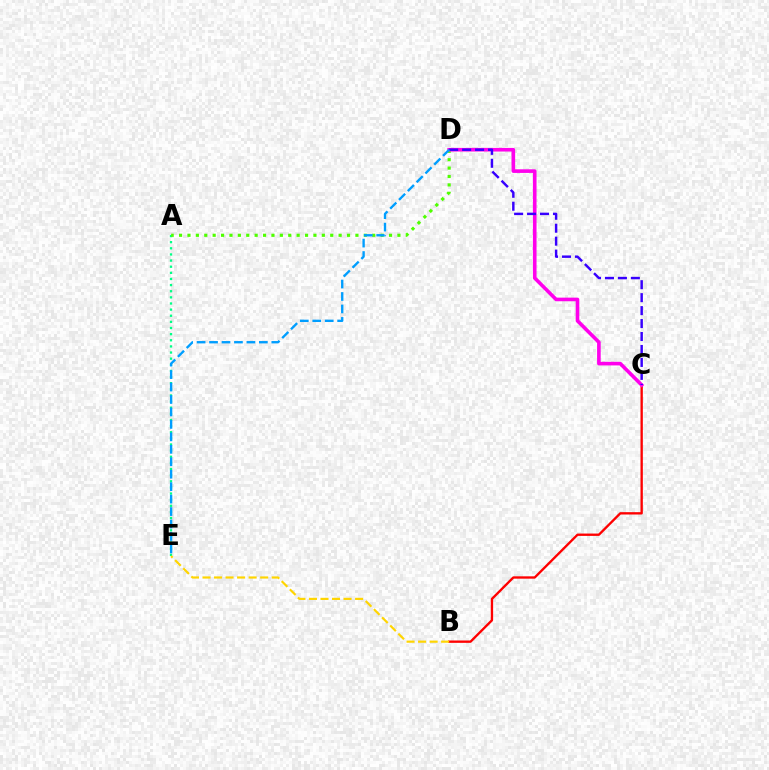{('A', 'E'): [{'color': '#00ff86', 'line_style': 'dotted', 'thickness': 1.67}], ('A', 'D'): [{'color': '#4fff00', 'line_style': 'dotted', 'thickness': 2.28}], ('B', 'C'): [{'color': '#ff0000', 'line_style': 'solid', 'thickness': 1.69}], ('C', 'D'): [{'color': '#ff00ed', 'line_style': 'solid', 'thickness': 2.6}, {'color': '#3700ff', 'line_style': 'dashed', 'thickness': 1.76}], ('B', 'E'): [{'color': '#ffd500', 'line_style': 'dashed', 'thickness': 1.57}], ('D', 'E'): [{'color': '#009eff', 'line_style': 'dashed', 'thickness': 1.69}]}